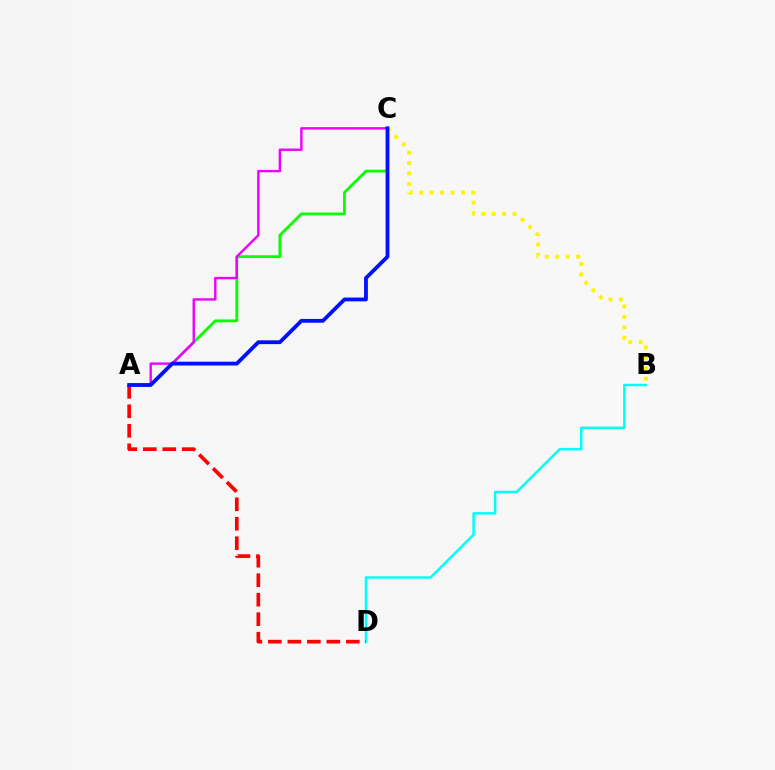{('B', 'D'): [{'color': '#00fff6', 'line_style': 'solid', 'thickness': 1.77}], ('A', 'C'): [{'color': '#08ff00', 'line_style': 'solid', 'thickness': 2.03}, {'color': '#ee00ff', 'line_style': 'solid', 'thickness': 1.72}, {'color': '#0010ff', 'line_style': 'solid', 'thickness': 2.74}], ('B', 'C'): [{'color': '#fcf500', 'line_style': 'dotted', 'thickness': 2.83}], ('A', 'D'): [{'color': '#ff0000', 'line_style': 'dashed', 'thickness': 2.65}]}